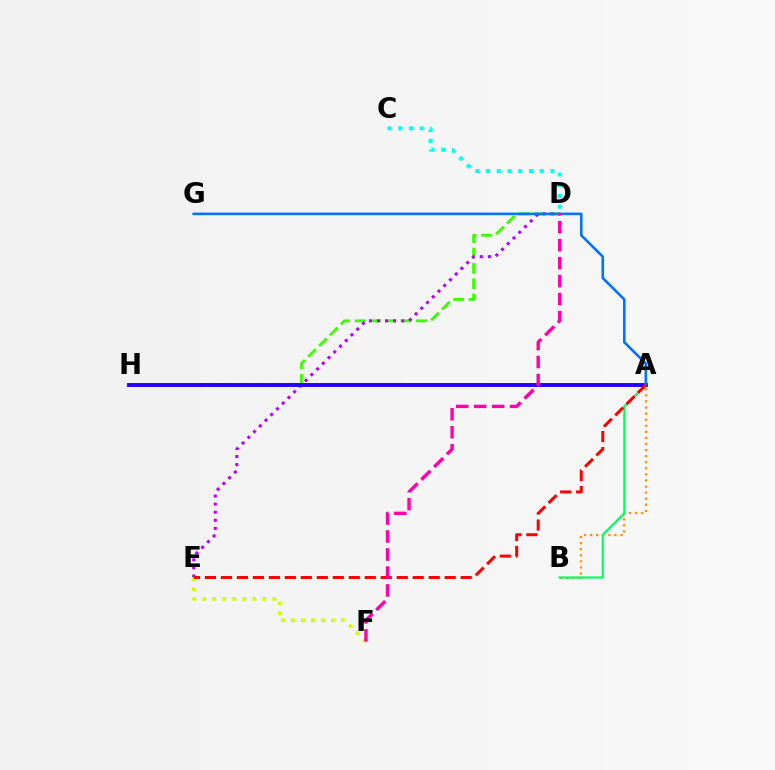{('D', 'H'): [{'color': '#3dff00', 'line_style': 'dashed', 'thickness': 2.08}], ('D', 'E'): [{'color': '#b900ff', 'line_style': 'dotted', 'thickness': 2.2}], ('E', 'F'): [{'color': '#d1ff00', 'line_style': 'dotted', 'thickness': 2.72}], ('A', 'B'): [{'color': '#ff9400', 'line_style': 'dotted', 'thickness': 1.65}, {'color': '#00ff5c', 'line_style': 'solid', 'thickness': 1.57}], ('C', 'D'): [{'color': '#00fff6', 'line_style': 'dotted', 'thickness': 2.91}], ('A', 'H'): [{'color': '#2500ff', 'line_style': 'solid', 'thickness': 2.83}], ('A', 'G'): [{'color': '#0074ff', 'line_style': 'solid', 'thickness': 1.88}], ('A', 'E'): [{'color': '#ff0000', 'line_style': 'dashed', 'thickness': 2.17}], ('D', 'F'): [{'color': '#ff00ac', 'line_style': 'dashed', 'thickness': 2.44}]}